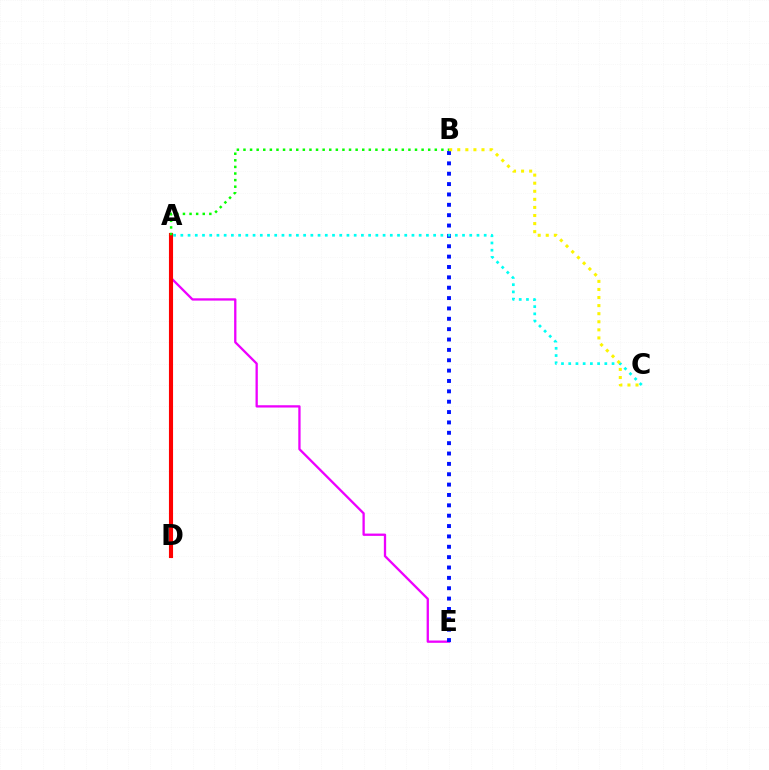{('A', 'E'): [{'color': '#ee00ff', 'line_style': 'solid', 'thickness': 1.66}], ('B', 'E'): [{'color': '#0010ff', 'line_style': 'dotted', 'thickness': 2.82}], ('A', 'C'): [{'color': '#00fff6', 'line_style': 'dotted', 'thickness': 1.96}], ('B', 'C'): [{'color': '#fcf500', 'line_style': 'dotted', 'thickness': 2.19}], ('A', 'D'): [{'color': '#ff0000', 'line_style': 'solid', 'thickness': 2.96}], ('A', 'B'): [{'color': '#08ff00', 'line_style': 'dotted', 'thickness': 1.79}]}